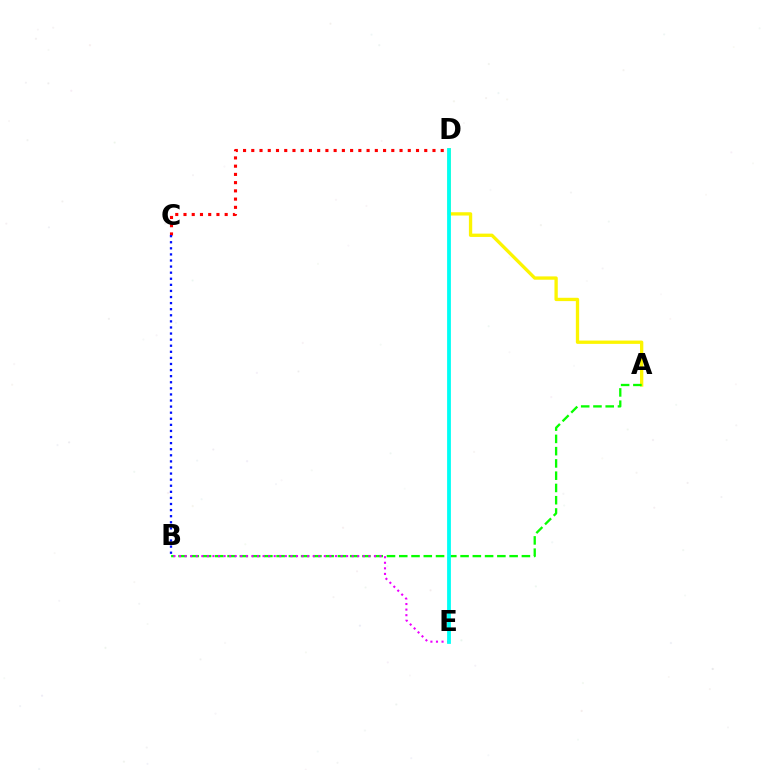{('C', 'D'): [{'color': '#ff0000', 'line_style': 'dotted', 'thickness': 2.24}], ('A', 'D'): [{'color': '#fcf500', 'line_style': 'solid', 'thickness': 2.38}], ('A', 'B'): [{'color': '#08ff00', 'line_style': 'dashed', 'thickness': 1.67}], ('B', 'C'): [{'color': '#0010ff', 'line_style': 'dotted', 'thickness': 1.65}], ('B', 'E'): [{'color': '#ee00ff', 'line_style': 'dotted', 'thickness': 1.51}], ('D', 'E'): [{'color': '#00fff6', 'line_style': 'solid', 'thickness': 2.73}]}